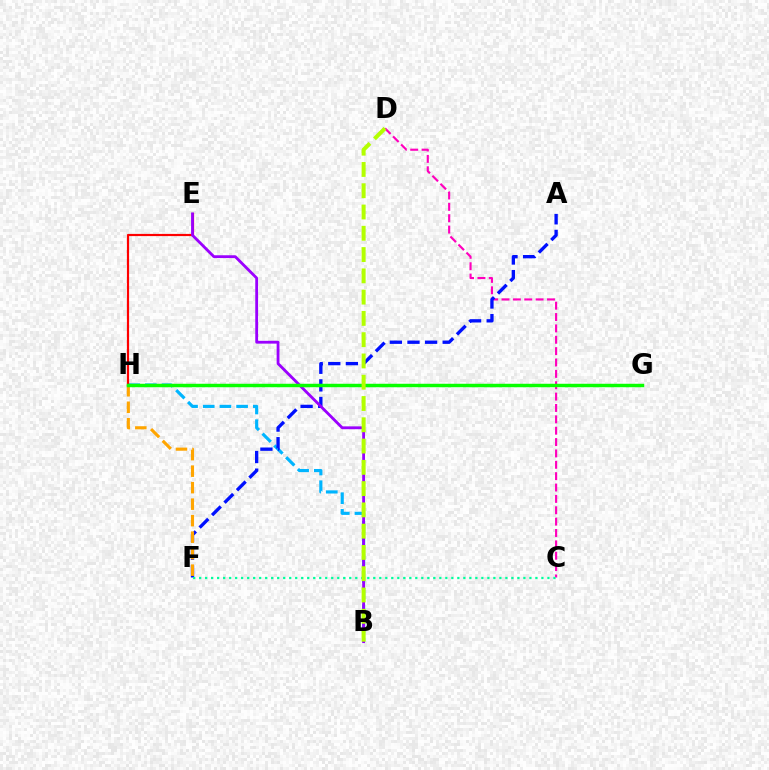{('B', 'H'): [{'color': '#00b5ff', 'line_style': 'dashed', 'thickness': 2.27}], ('C', 'D'): [{'color': '#ff00bd', 'line_style': 'dashed', 'thickness': 1.54}], ('E', 'H'): [{'color': '#ff0000', 'line_style': 'solid', 'thickness': 1.57}], ('A', 'F'): [{'color': '#0010ff', 'line_style': 'dashed', 'thickness': 2.39}], ('F', 'H'): [{'color': '#ffa500', 'line_style': 'dashed', 'thickness': 2.24}], ('B', 'E'): [{'color': '#9b00ff', 'line_style': 'solid', 'thickness': 2.03}], ('C', 'F'): [{'color': '#00ff9d', 'line_style': 'dotted', 'thickness': 1.63}], ('G', 'H'): [{'color': '#08ff00', 'line_style': 'solid', 'thickness': 2.49}], ('B', 'D'): [{'color': '#b3ff00', 'line_style': 'dashed', 'thickness': 2.89}]}